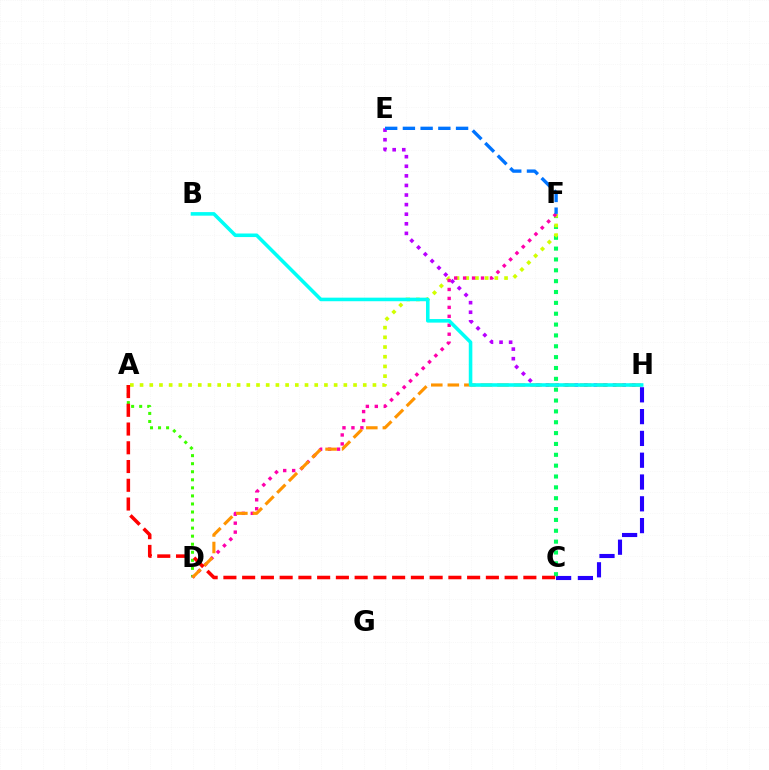{('A', 'D'): [{'color': '#3dff00', 'line_style': 'dotted', 'thickness': 2.19}], ('C', 'H'): [{'color': '#2500ff', 'line_style': 'dashed', 'thickness': 2.96}], ('E', 'H'): [{'color': '#b900ff', 'line_style': 'dotted', 'thickness': 2.6}], ('C', 'F'): [{'color': '#00ff5c', 'line_style': 'dotted', 'thickness': 2.95}], ('A', 'F'): [{'color': '#d1ff00', 'line_style': 'dotted', 'thickness': 2.64}], ('D', 'F'): [{'color': '#ff00ac', 'line_style': 'dotted', 'thickness': 2.43}], ('E', 'F'): [{'color': '#0074ff', 'line_style': 'dashed', 'thickness': 2.41}], ('D', 'H'): [{'color': '#ff9400', 'line_style': 'dashed', 'thickness': 2.25}], ('A', 'C'): [{'color': '#ff0000', 'line_style': 'dashed', 'thickness': 2.55}], ('B', 'H'): [{'color': '#00fff6', 'line_style': 'solid', 'thickness': 2.57}]}